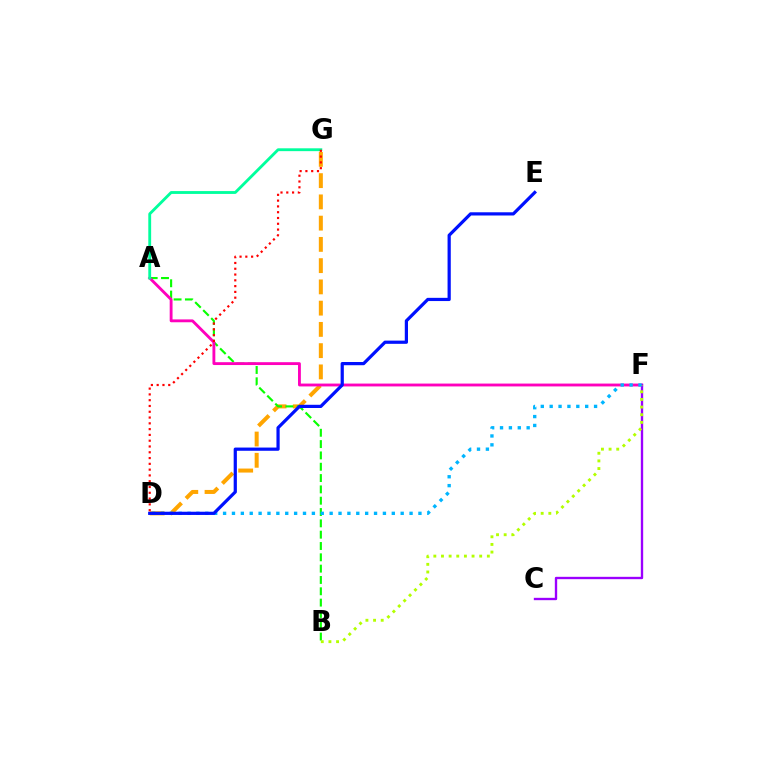{('D', 'G'): [{'color': '#ffa500', 'line_style': 'dashed', 'thickness': 2.89}, {'color': '#ff0000', 'line_style': 'dotted', 'thickness': 1.57}], ('A', 'B'): [{'color': '#08ff00', 'line_style': 'dashed', 'thickness': 1.54}], ('A', 'F'): [{'color': '#ff00bd', 'line_style': 'solid', 'thickness': 2.06}], ('C', 'F'): [{'color': '#9b00ff', 'line_style': 'solid', 'thickness': 1.69}], ('B', 'F'): [{'color': '#b3ff00', 'line_style': 'dotted', 'thickness': 2.08}], ('D', 'F'): [{'color': '#00b5ff', 'line_style': 'dotted', 'thickness': 2.41}], ('A', 'G'): [{'color': '#00ff9d', 'line_style': 'solid', 'thickness': 2.05}], ('D', 'E'): [{'color': '#0010ff', 'line_style': 'solid', 'thickness': 2.31}]}